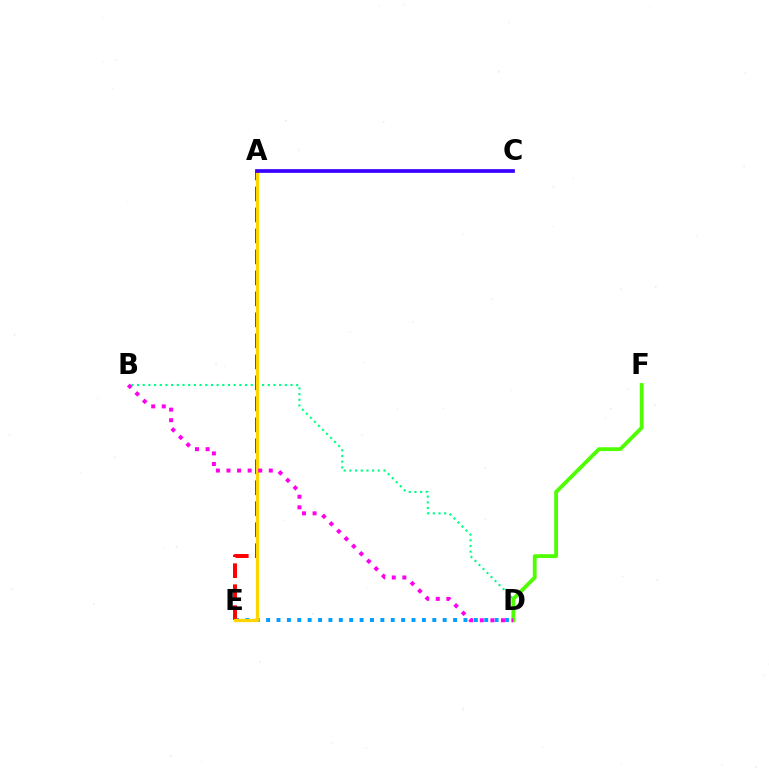{('B', 'D'): [{'color': '#00ff86', 'line_style': 'dotted', 'thickness': 1.54}, {'color': '#ff00ed', 'line_style': 'dotted', 'thickness': 2.87}], ('D', 'E'): [{'color': '#009eff', 'line_style': 'dotted', 'thickness': 2.82}], ('A', 'E'): [{'color': '#ff0000', 'line_style': 'dashed', 'thickness': 2.85}, {'color': '#ffd500', 'line_style': 'solid', 'thickness': 2.3}], ('A', 'C'): [{'color': '#3700ff', 'line_style': 'solid', 'thickness': 2.66}], ('D', 'F'): [{'color': '#4fff00', 'line_style': 'solid', 'thickness': 2.75}]}